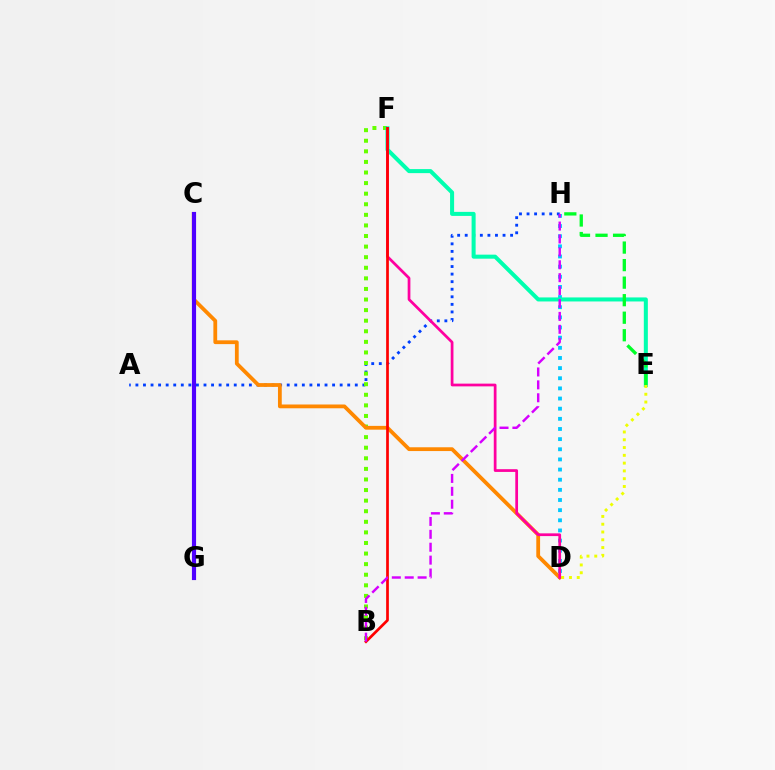{('D', 'H'): [{'color': '#00c7ff', 'line_style': 'dotted', 'thickness': 2.76}], ('A', 'H'): [{'color': '#003fff', 'line_style': 'dotted', 'thickness': 2.06}], ('B', 'F'): [{'color': '#66ff00', 'line_style': 'dotted', 'thickness': 2.88}, {'color': '#ff0000', 'line_style': 'solid', 'thickness': 1.96}], ('E', 'F'): [{'color': '#00ffaf', 'line_style': 'solid', 'thickness': 2.9}], ('E', 'H'): [{'color': '#00ff27', 'line_style': 'dashed', 'thickness': 2.38}], ('C', 'D'): [{'color': '#ff8800', 'line_style': 'solid', 'thickness': 2.73}], ('D', 'F'): [{'color': '#ff00a0', 'line_style': 'solid', 'thickness': 1.97}], ('C', 'G'): [{'color': '#4f00ff', 'line_style': 'solid', 'thickness': 2.99}], ('D', 'E'): [{'color': '#eeff00', 'line_style': 'dotted', 'thickness': 2.11}], ('B', 'H'): [{'color': '#d600ff', 'line_style': 'dashed', 'thickness': 1.75}]}